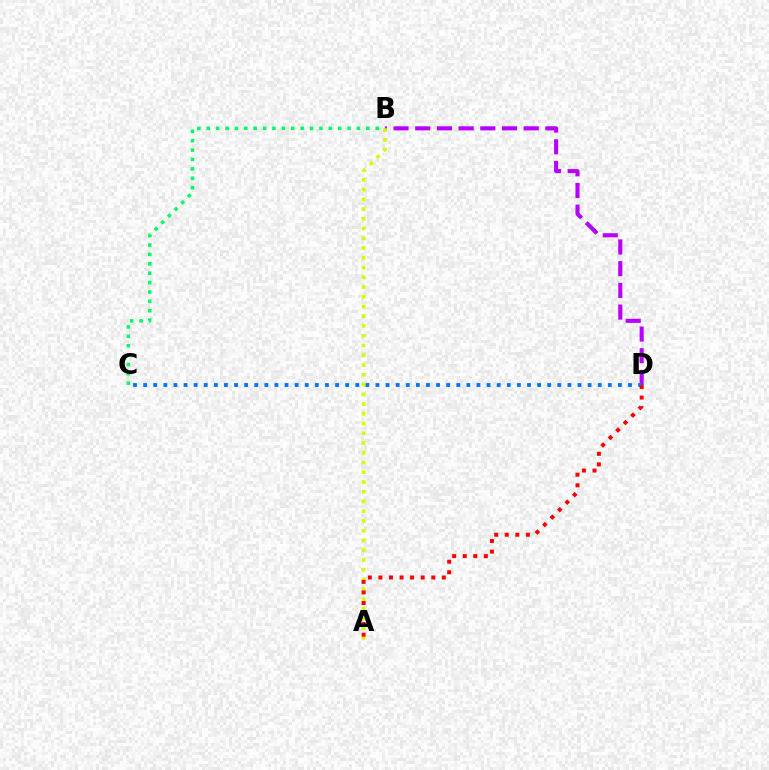{('B', 'D'): [{'color': '#b900ff', 'line_style': 'dashed', 'thickness': 2.95}], ('C', 'D'): [{'color': '#0074ff', 'line_style': 'dotted', 'thickness': 2.74}], ('A', 'B'): [{'color': '#d1ff00', 'line_style': 'dotted', 'thickness': 2.65}], ('A', 'D'): [{'color': '#ff0000', 'line_style': 'dotted', 'thickness': 2.87}], ('B', 'C'): [{'color': '#00ff5c', 'line_style': 'dotted', 'thickness': 2.55}]}